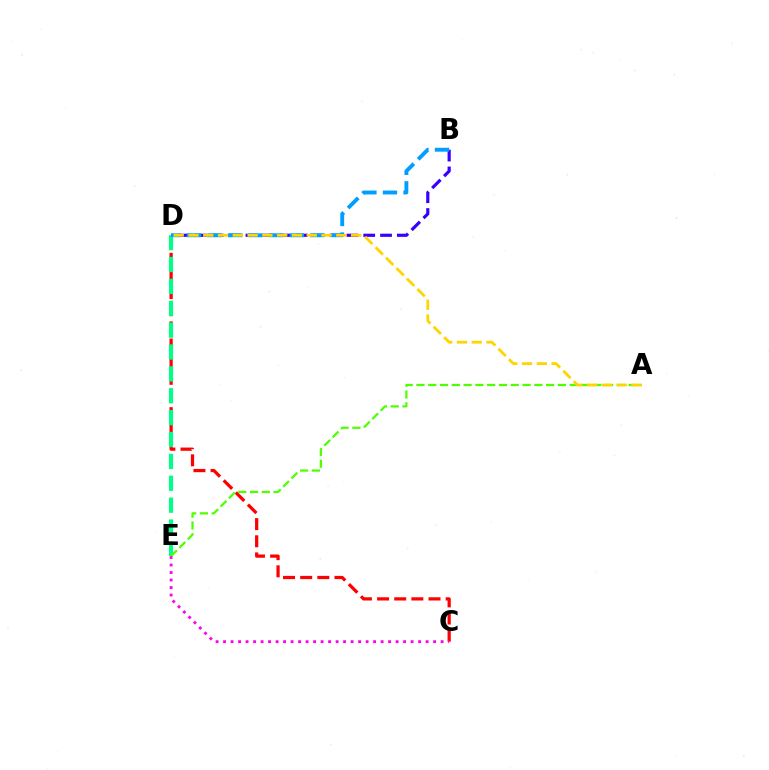{('C', 'D'): [{'color': '#ff0000', 'line_style': 'dashed', 'thickness': 2.33}], ('B', 'D'): [{'color': '#3700ff', 'line_style': 'dashed', 'thickness': 2.29}, {'color': '#009eff', 'line_style': 'dashed', 'thickness': 2.79}], ('D', 'E'): [{'color': '#00ff86', 'line_style': 'dashed', 'thickness': 2.97}], ('A', 'E'): [{'color': '#4fff00', 'line_style': 'dashed', 'thickness': 1.6}], ('C', 'E'): [{'color': '#ff00ed', 'line_style': 'dotted', 'thickness': 2.04}], ('A', 'D'): [{'color': '#ffd500', 'line_style': 'dashed', 'thickness': 2.01}]}